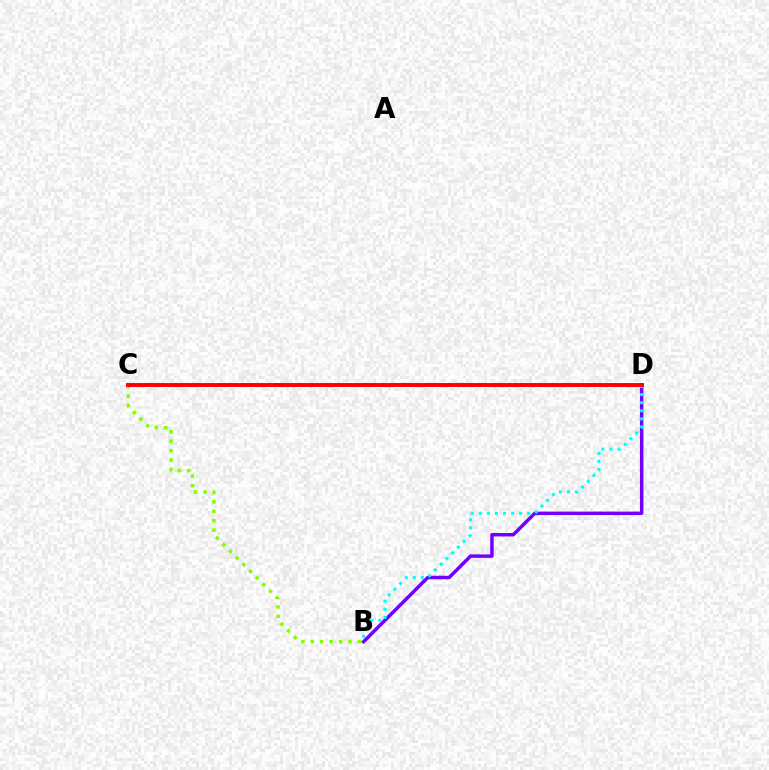{('B', 'D'): [{'color': '#7200ff', 'line_style': 'solid', 'thickness': 2.5}, {'color': '#00fff6', 'line_style': 'dotted', 'thickness': 2.2}], ('B', 'C'): [{'color': '#84ff00', 'line_style': 'dotted', 'thickness': 2.56}], ('C', 'D'): [{'color': '#ff0000', 'line_style': 'solid', 'thickness': 2.83}]}